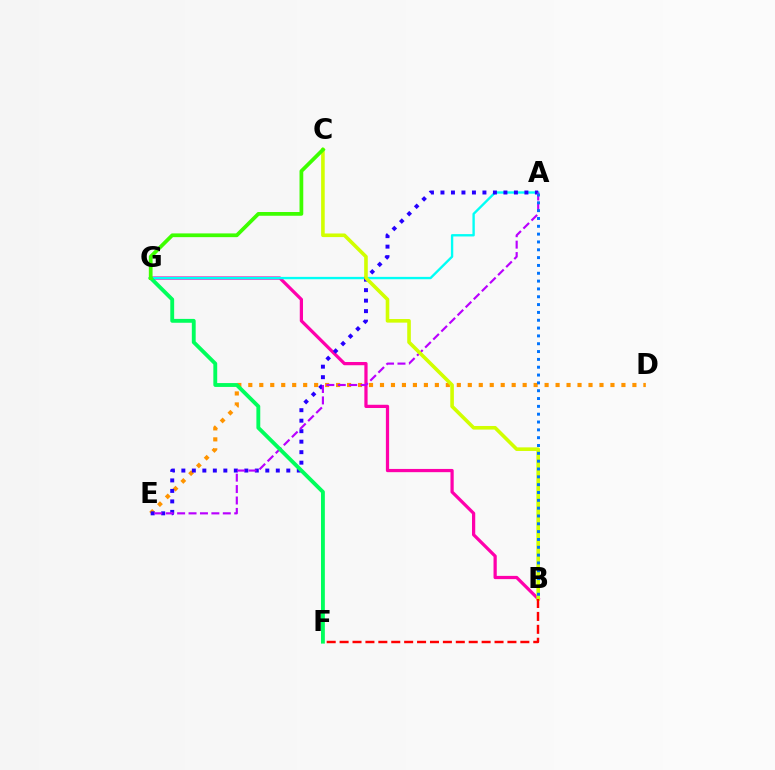{('B', 'G'): [{'color': '#ff00ac', 'line_style': 'solid', 'thickness': 2.33}], ('D', 'E'): [{'color': '#ff9400', 'line_style': 'dotted', 'thickness': 2.98}], ('A', 'G'): [{'color': '#00fff6', 'line_style': 'solid', 'thickness': 1.7}], ('A', 'E'): [{'color': '#2500ff', 'line_style': 'dotted', 'thickness': 2.85}, {'color': '#b900ff', 'line_style': 'dashed', 'thickness': 1.55}], ('B', 'C'): [{'color': '#d1ff00', 'line_style': 'solid', 'thickness': 2.59}], ('A', 'B'): [{'color': '#0074ff', 'line_style': 'dotted', 'thickness': 2.13}], ('F', 'G'): [{'color': '#00ff5c', 'line_style': 'solid', 'thickness': 2.78}], ('C', 'G'): [{'color': '#3dff00', 'line_style': 'solid', 'thickness': 2.7}], ('B', 'F'): [{'color': '#ff0000', 'line_style': 'dashed', 'thickness': 1.75}]}